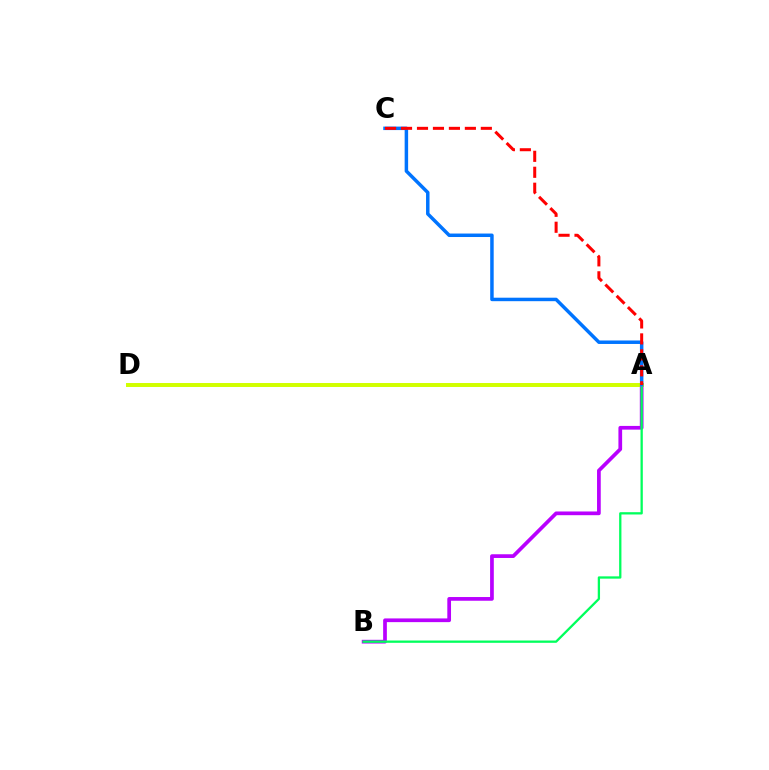{('A', 'B'): [{'color': '#b900ff', 'line_style': 'solid', 'thickness': 2.67}, {'color': '#00ff5c', 'line_style': 'solid', 'thickness': 1.65}], ('A', 'D'): [{'color': '#d1ff00', 'line_style': 'solid', 'thickness': 2.85}], ('A', 'C'): [{'color': '#0074ff', 'line_style': 'solid', 'thickness': 2.51}, {'color': '#ff0000', 'line_style': 'dashed', 'thickness': 2.17}]}